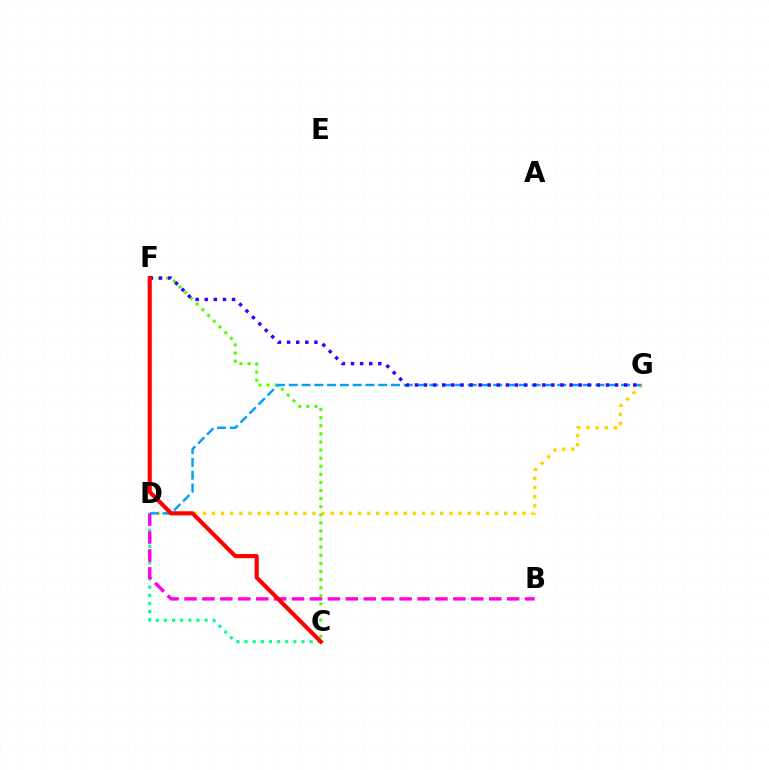{('C', 'D'): [{'color': '#00ff86', 'line_style': 'dotted', 'thickness': 2.21}], ('C', 'F'): [{'color': '#4fff00', 'line_style': 'dotted', 'thickness': 2.2}, {'color': '#ff0000', 'line_style': 'solid', 'thickness': 2.97}], ('D', 'G'): [{'color': '#ffd500', 'line_style': 'dotted', 'thickness': 2.48}, {'color': '#009eff', 'line_style': 'dashed', 'thickness': 1.74}], ('B', 'D'): [{'color': '#ff00ed', 'line_style': 'dashed', 'thickness': 2.44}], ('F', 'G'): [{'color': '#3700ff', 'line_style': 'dotted', 'thickness': 2.47}]}